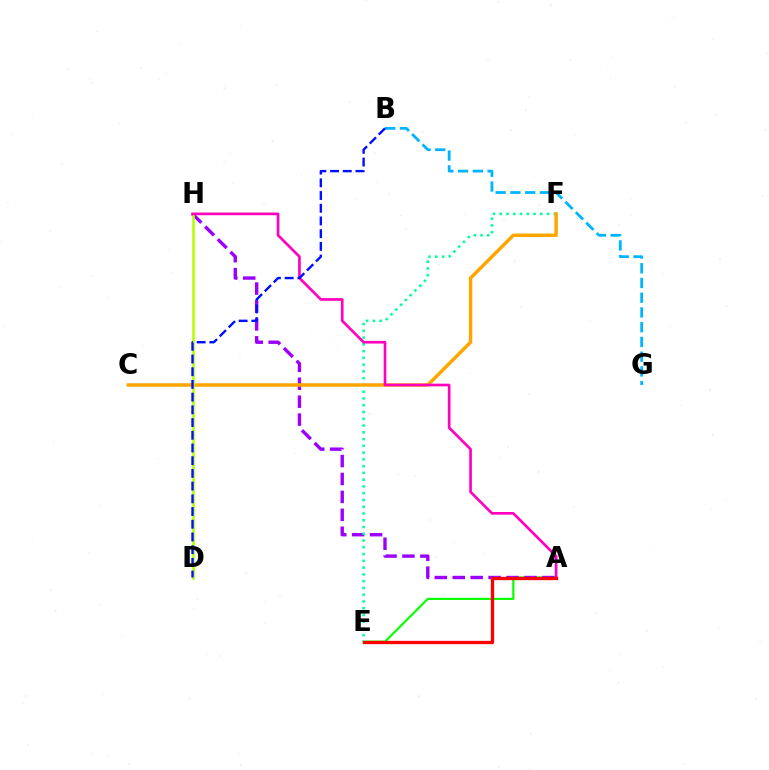{('A', 'E'): [{'color': '#08ff00', 'line_style': 'solid', 'thickness': 1.56}, {'color': '#ff0000', 'line_style': 'solid', 'thickness': 2.38}], ('A', 'H'): [{'color': '#9b00ff', 'line_style': 'dashed', 'thickness': 2.43}, {'color': '#ff00bd', 'line_style': 'solid', 'thickness': 1.92}], ('E', 'F'): [{'color': '#00ff9d', 'line_style': 'dotted', 'thickness': 1.84}], ('C', 'F'): [{'color': '#ffa500', 'line_style': 'solid', 'thickness': 2.5}], ('D', 'H'): [{'color': '#b3ff00', 'line_style': 'solid', 'thickness': 1.85}], ('B', 'G'): [{'color': '#00b5ff', 'line_style': 'dashed', 'thickness': 2.0}], ('B', 'D'): [{'color': '#0010ff', 'line_style': 'dashed', 'thickness': 1.73}]}